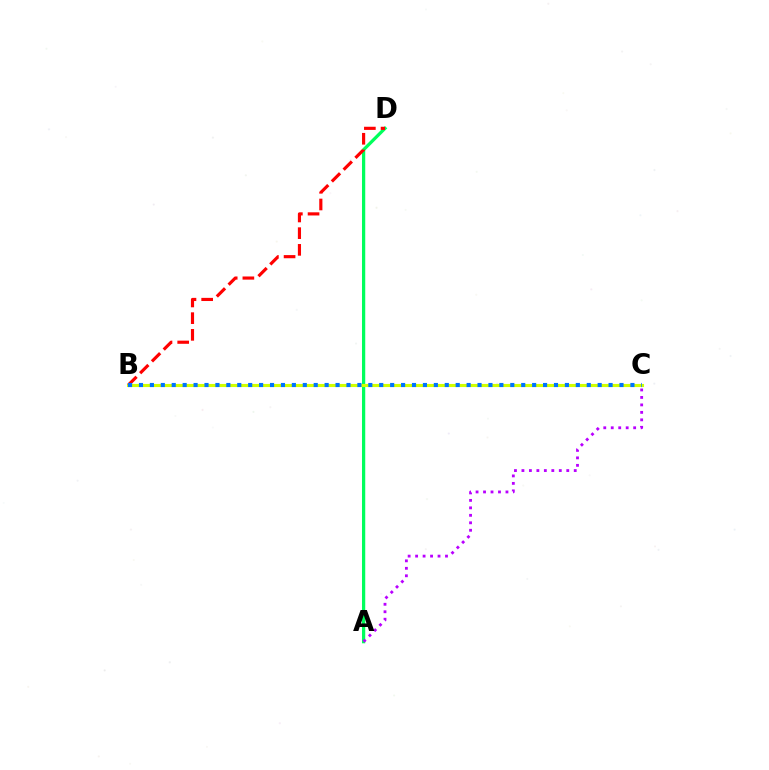{('A', 'D'): [{'color': '#00ff5c', 'line_style': 'solid', 'thickness': 2.34}], ('B', 'C'): [{'color': '#d1ff00', 'line_style': 'solid', 'thickness': 2.24}, {'color': '#0074ff', 'line_style': 'dotted', 'thickness': 2.97}], ('A', 'C'): [{'color': '#b900ff', 'line_style': 'dotted', 'thickness': 2.03}], ('B', 'D'): [{'color': '#ff0000', 'line_style': 'dashed', 'thickness': 2.27}]}